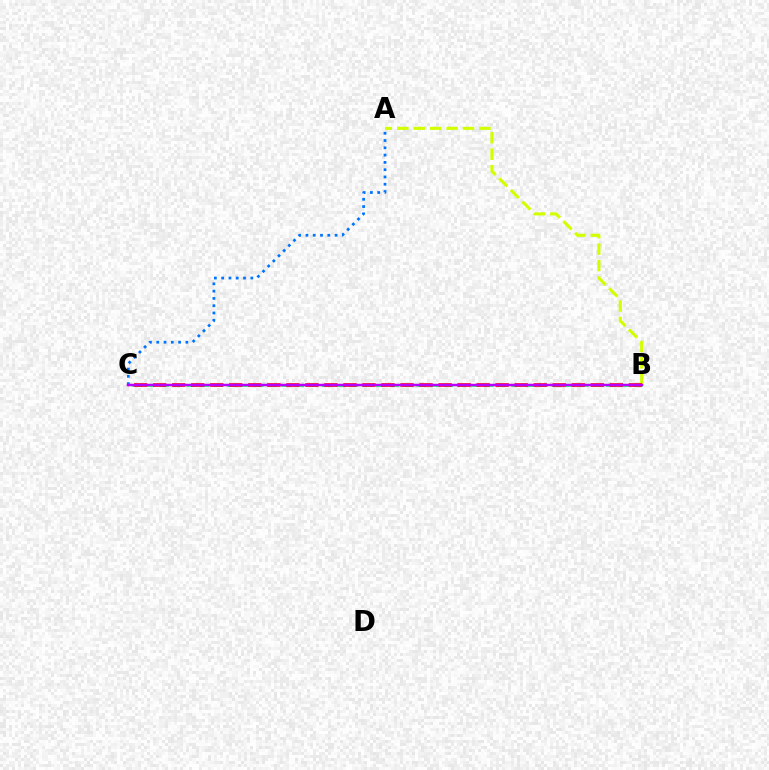{('A', 'B'): [{'color': '#d1ff00', 'line_style': 'dashed', 'thickness': 2.23}], ('B', 'C'): [{'color': '#00ff5c', 'line_style': 'dashed', 'thickness': 1.84}, {'color': '#ff0000', 'line_style': 'dashed', 'thickness': 2.58}, {'color': '#b900ff', 'line_style': 'solid', 'thickness': 1.79}], ('A', 'C'): [{'color': '#0074ff', 'line_style': 'dotted', 'thickness': 1.98}]}